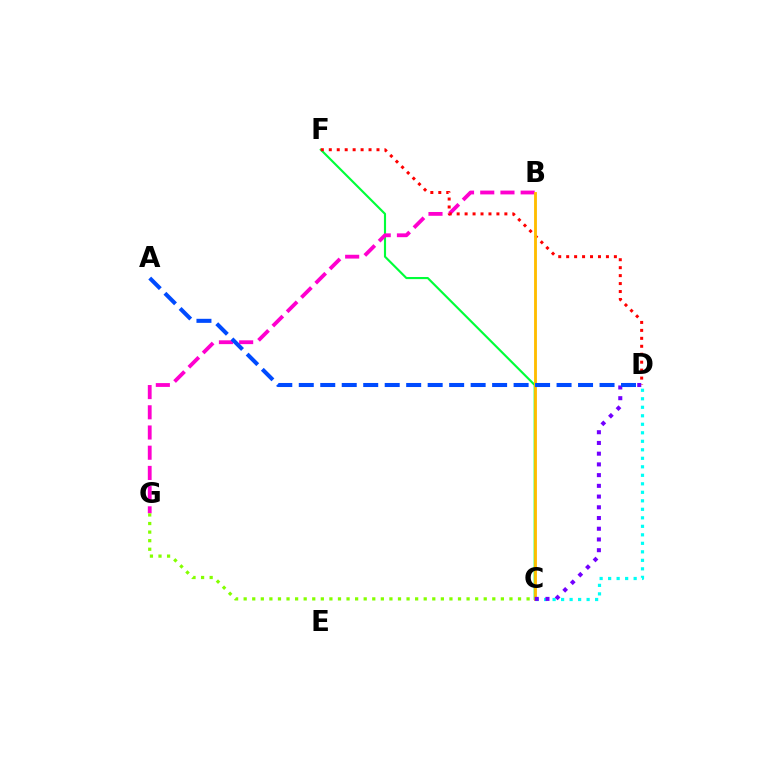{('C', 'F'): [{'color': '#00ff39', 'line_style': 'solid', 'thickness': 1.54}], ('B', 'G'): [{'color': '#ff00cf', 'line_style': 'dashed', 'thickness': 2.75}], ('D', 'F'): [{'color': '#ff0000', 'line_style': 'dotted', 'thickness': 2.16}], ('B', 'C'): [{'color': '#ffbd00', 'line_style': 'solid', 'thickness': 2.06}], ('C', 'D'): [{'color': '#00fff6', 'line_style': 'dotted', 'thickness': 2.31}, {'color': '#7200ff', 'line_style': 'dotted', 'thickness': 2.91}], ('A', 'D'): [{'color': '#004bff', 'line_style': 'dashed', 'thickness': 2.92}], ('C', 'G'): [{'color': '#84ff00', 'line_style': 'dotted', 'thickness': 2.33}]}